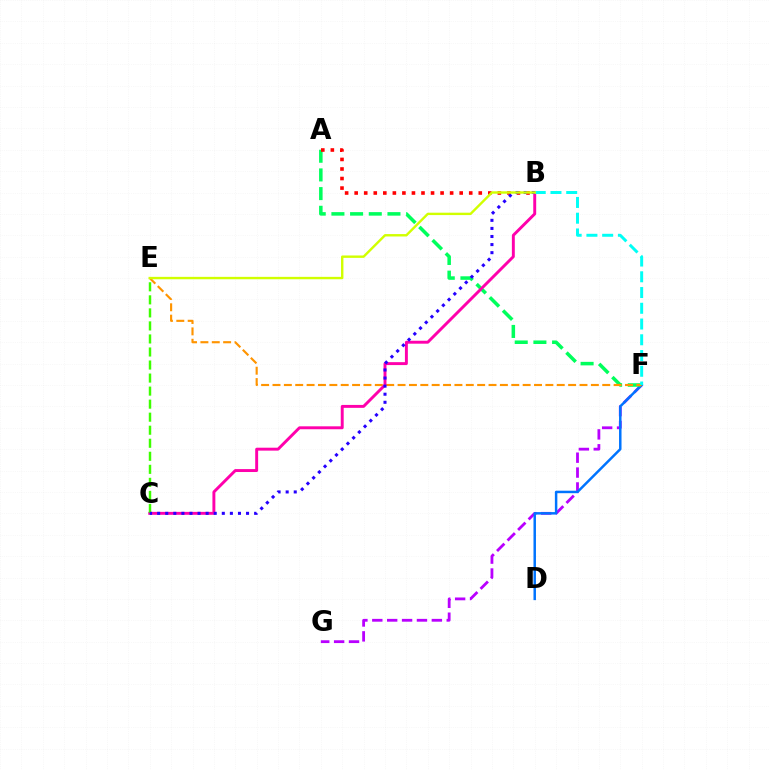{('F', 'G'): [{'color': '#b900ff', 'line_style': 'dashed', 'thickness': 2.02}], ('D', 'F'): [{'color': '#0074ff', 'line_style': 'solid', 'thickness': 1.79}], ('A', 'F'): [{'color': '#00ff5c', 'line_style': 'dashed', 'thickness': 2.54}], ('E', 'F'): [{'color': '#ff9400', 'line_style': 'dashed', 'thickness': 1.54}], ('B', 'C'): [{'color': '#ff00ac', 'line_style': 'solid', 'thickness': 2.11}, {'color': '#2500ff', 'line_style': 'dotted', 'thickness': 2.2}], ('A', 'B'): [{'color': '#ff0000', 'line_style': 'dotted', 'thickness': 2.59}], ('C', 'E'): [{'color': '#3dff00', 'line_style': 'dashed', 'thickness': 1.77}], ('B', 'F'): [{'color': '#00fff6', 'line_style': 'dashed', 'thickness': 2.14}], ('B', 'E'): [{'color': '#d1ff00', 'line_style': 'solid', 'thickness': 1.73}]}